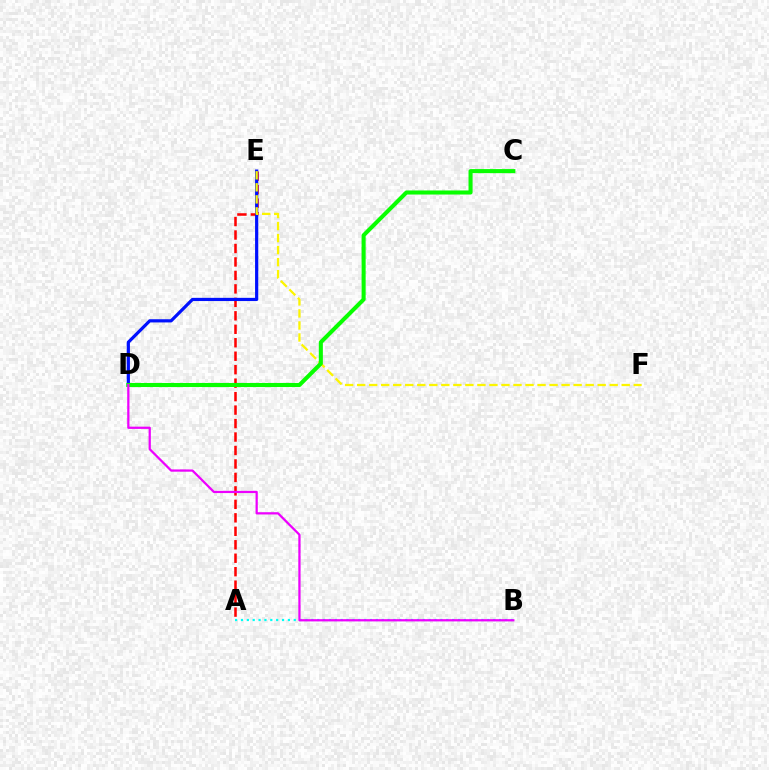{('A', 'E'): [{'color': '#ff0000', 'line_style': 'dashed', 'thickness': 1.83}], ('A', 'B'): [{'color': '#00fff6', 'line_style': 'dotted', 'thickness': 1.59}], ('D', 'E'): [{'color': '#0010ff', 'line_style': 'solid', 'thickness': 2.3}], ('E', 'F'): [{'color': '#fcf500', 'line_style': 'dashed', 'thickness': 1.63}], ('C', 'D'): [{'color': '#08ff00', 'line_style': 'solid', 'thickness': 2.93}], ('B', 'D'): [{'color': '#ee00ff', 'line_style': 'solid', 'thickness': 1.62}]}